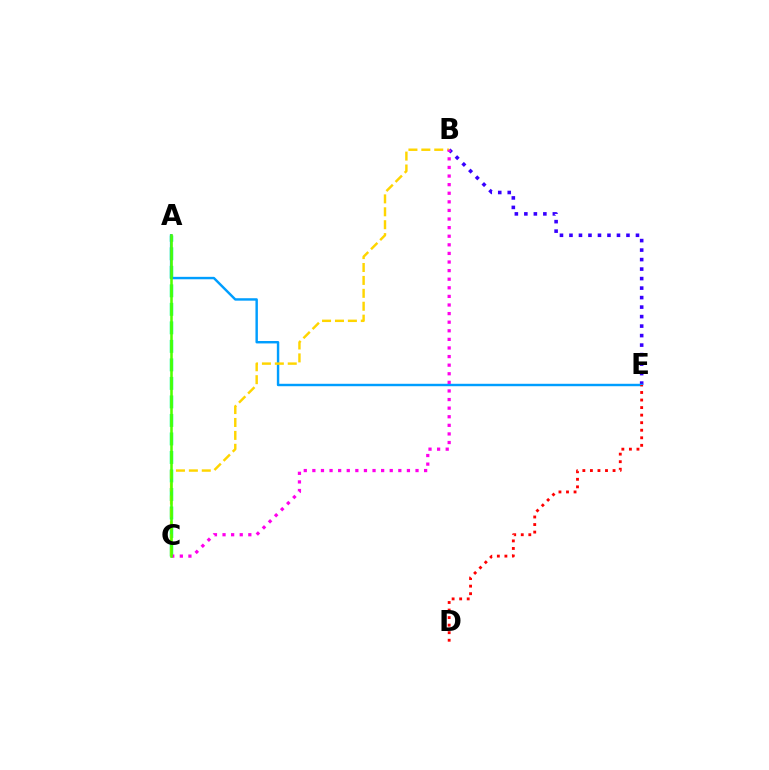{('B', 'E'): [{'color': '#3700ff', 'line_style': 'dotted', 'thickness': 2.58}], ('A', 'C'): [{'color': '#00ff86', 'line_style': 'dashed', 'thickness': 2.52}, {'color': '#4fff00', 'line_style': 'solid', 'thickness': 1.86}], ('A', 'E'): [{'color': '#009eff', 'line_style': 'solid', 'thickness': 1.75}], ('B', 'C'): [{'color': '#ffd500', 'line_style': 'dashed', 'thickness': 1.75}, {'color': '#ff00ed', 'line_style': 'dotted', 'thickness': 2.34}], ('D', 'E'): [{'color': '#ff0000', 'line_style': 'dotted', 'thickness': 2.05}]}